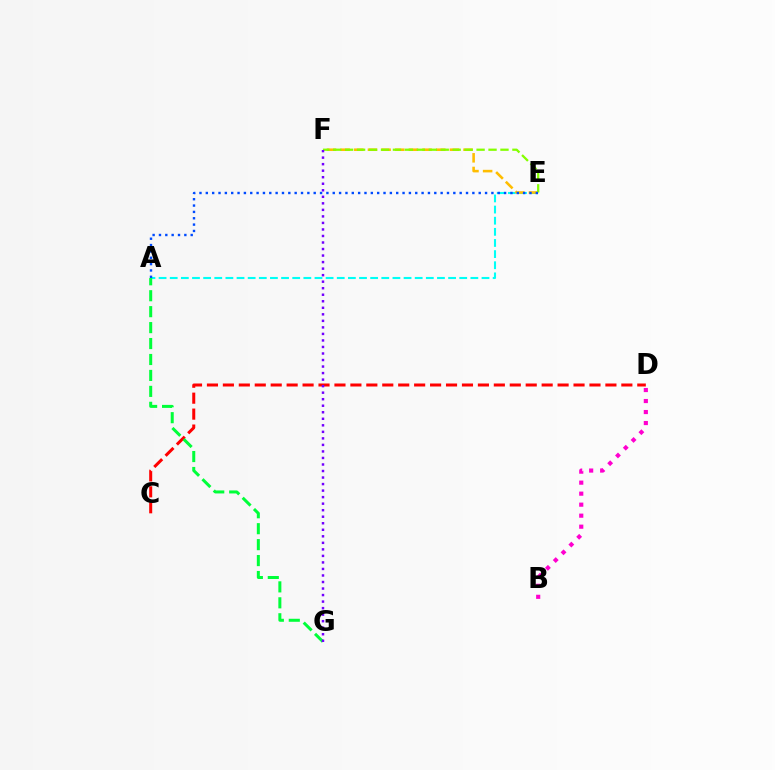{('A', 'E'): [{'color': '#00fff6', 'line_style': 'dashed', 'thickness': 1.51}, {'color': '#004bff', 'line_style': 'dotted', 'thickness': 1.72}], ('B', 'D'): [{'color': '#ff00cf', 'line_style': 'dotted', 'thickness': 2.99}], ('E', 'F'): [{'color': '#ffbd00', 'line_style': 'dashed', 'thickness': 1.86}, {'color': '#84ff00', 'line_style': 'dashed', 'thickness': 1.62}], ('C', 'D'): [{'color': '#ff0000', 'line_style': 'dashed', 'thickness': 2.17}], ('A', 'G'): [{'color': '#00ff39', 'line_style': 'dashed', 'thickness': 2.17}], ('F', 'G'): [{'color': '#7200ff', 'line_style': 'dotted', 'thickness': 1.77}]}